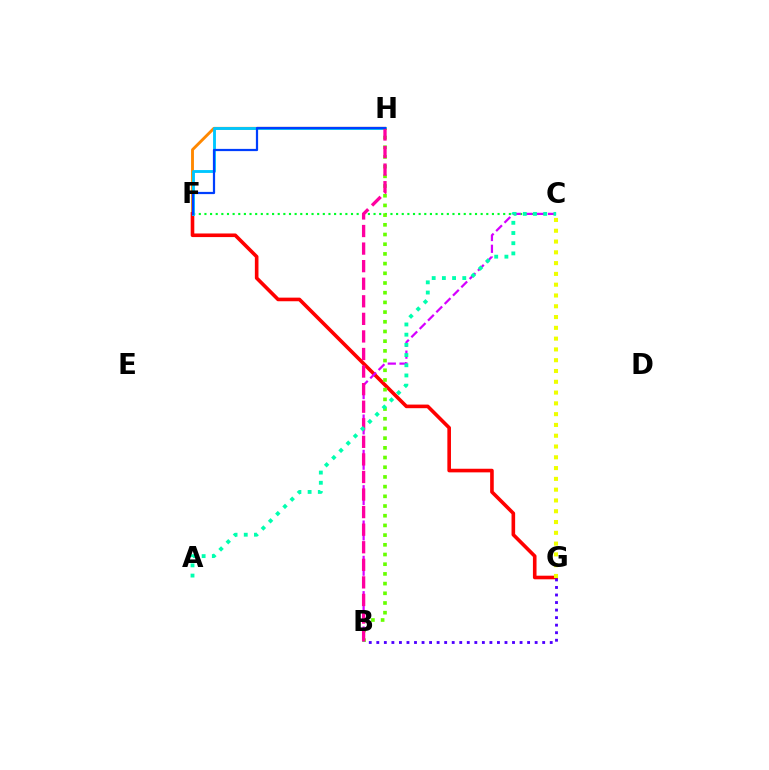{('F', 'H'): [{'color': '#ff8800', 'line_style': 'solid', 'thickness': 2.08}, {'color': '#00c7ff', 'line_style': 'solid', 'thickness': 2.06}, {'color': '#003fff', 'line_style': 'solid', 'thickness': 1.6}], ('C', 'F'): [{'color': '#00ff27', 'line_style': 'dotted', 'thickness': 1.53}], ('F', 'G'): [{'color': '#ff0000', 'line_style': 'solid', 'thickness': 2.6}], ('B', 'H'): [{'color': '#66ff00', 'line_style': 'dotted', 'thickness': 2.63}, {'color': '#ff00a0', 'line_style': 'dashed', 'thickness': 2.39}], ('B', 'C'): [{'color': '#d600ff', 'line_style': 'dashed', 'thickness': 1.6}], ('B', 'G'): [{'color': '#4f00ff', 'line_style': 'dotted', 'thickness': 2.05}], ('C', 'G'): [{'color': '#eeff00', 'line_style': 'dotted', 'thickness': 2.93}], ('A', 'C'): [{'color': '#00ffaf', 'line_style': 'dotted', 'thickness': 2.77}]}